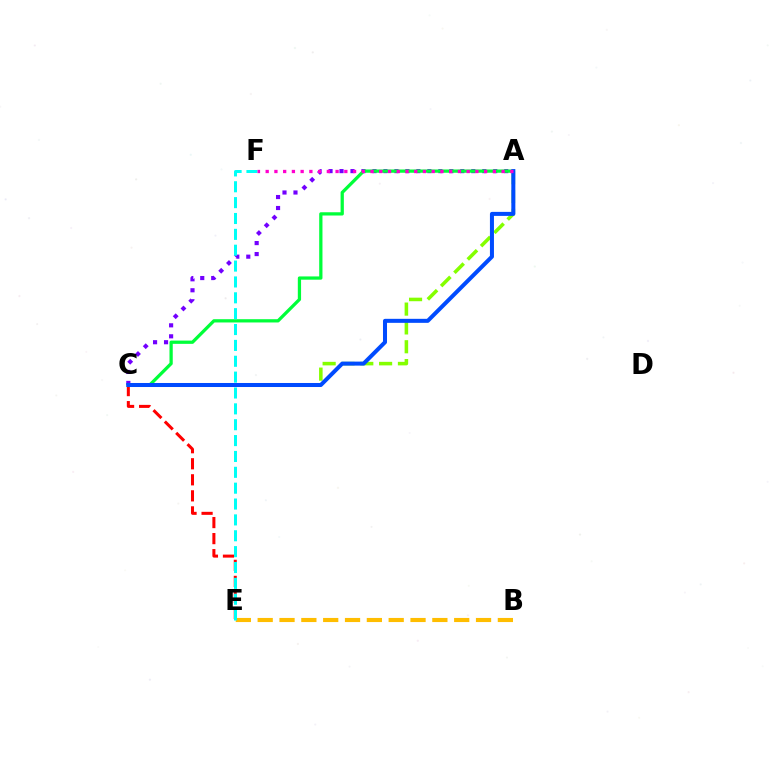{('C', 'E'): [{'color': '#ff0000', 'line_style': 'dashed', 'thickness': 2.18}], ('A', 'C'): [{'color': '#84ff00', 'line_style': 'dashed', 'thickness': 2.56}, {'color': '#7200ff', 'line_style': 'dotted', 'thickness': 2.98}, {'color': '#00ff39', 'line_style': 'solid', 'thickness': 2.35}, {'color': '#004bff', 'line_style': 'solid', 'thickness': 2.89}], ('B', 'E'): [{'color': '#ffbd00', 'line_style': 'dashed', 'thickness': 2.97}], ('E', 'F'): [{'color': '#00fff6', 'line_style': 'dashed', 'thickness': 2.16}], ('A', 'F'): [{'color': '#ff00cf', 'line_style': 'dotted', 'thickness': 2.37}]}